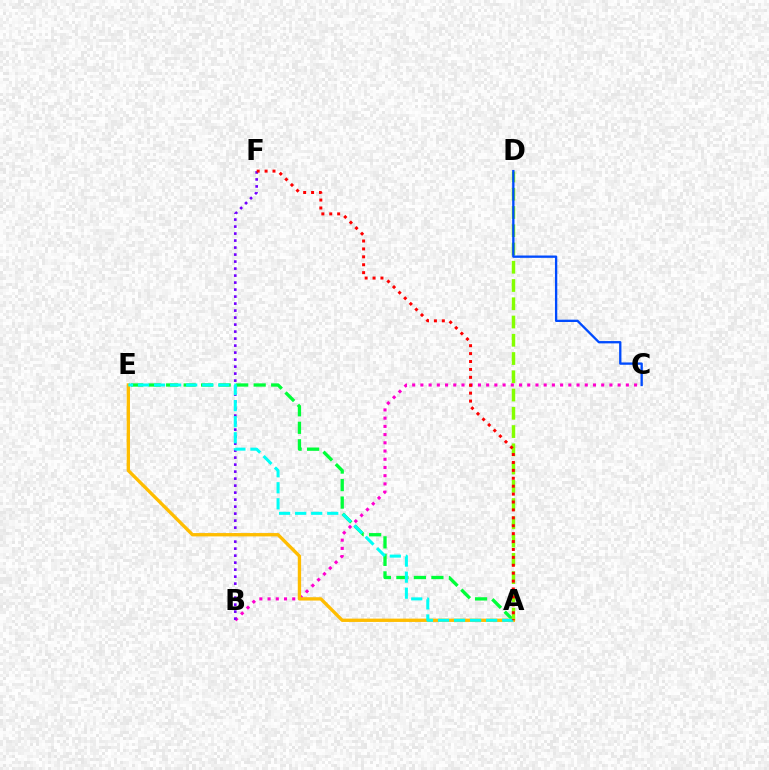{('A', 'E'): [{'color': '#00ff39', 'line_style': 'dashed', 'thickness': 2.38}, {'color': '#ffbd00', 'line_style': 'solid', 'thickness': 2.4}, {'color': '#00fff6', 'line_style': 'dashed', 'thickness': 2.18}], ('A', 'D'): [{'color': '#84ff00', 'line_style': 'dashed', 'thickness': 2.48}], ('B', 'C'): [{'color': '#ff00cf', 'line_style': 'dotted', 'thickness': 2.23}], ('B', 'F'): [{'color': '#7200ff', 'line_style': 'dotted', 'thickness': 1.9}], ('C', 'D'): [{'color': '#004bff', 'line_style': 'solid', 'thickness': 1.67}], ('A', 'F'): [{'color': '#ff0000', 'line_style': 'dotted', 'thickness': 2.15}]}